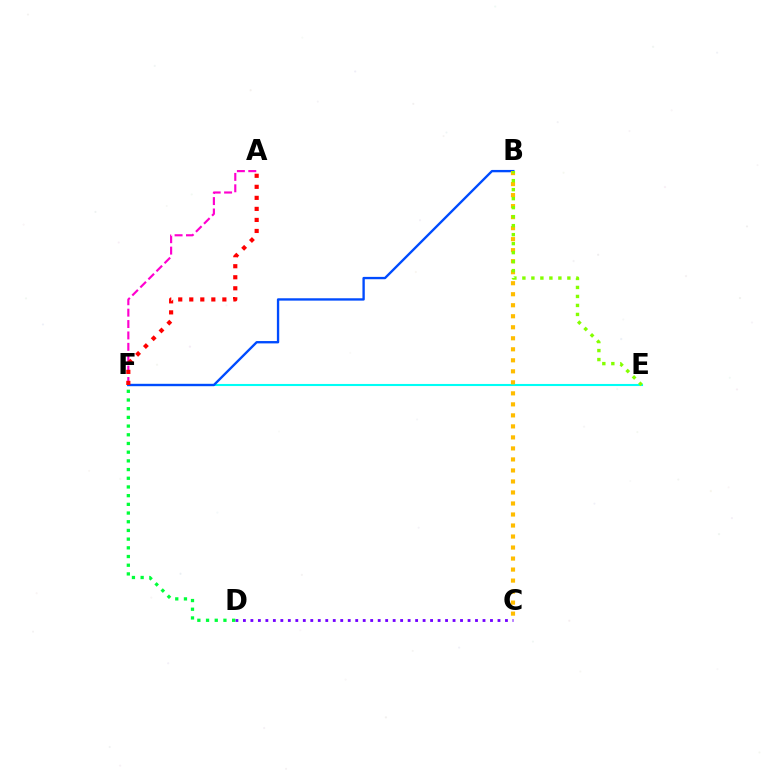{('C', 'D'): [{'color': '#7200ff', 'line_style': 'dotted', 'thickness': 2.03}], ('D', 'F'): [{'color': '#00ff39', 'line_style': 'dotted', 'thickness': 2.36}], ('A', 'F'): [{'color': '#ff00cf', 'line_style': 'dashed', 'thickness': 1.55}, {'color': '#ff0000', 'line_style': 'dotted', 'thickness': 3.0}], ('E', 'F'): [{'color': '#00fff6', 'line_style': 'solid', 'thickness': 1.51}], ('B', 'F'): [{'color': '#004bff', 'line_style': 'solid', 'thickness': 1.69}], ('B', 'C'): [{'color': '#ffbd00', 'line_style': 'dotted', 'thickness': 2.99}], ('B', 'E'): [{'color': '#84ff00', 'line_style': 'dotted', 'thickness': 2.44}]}